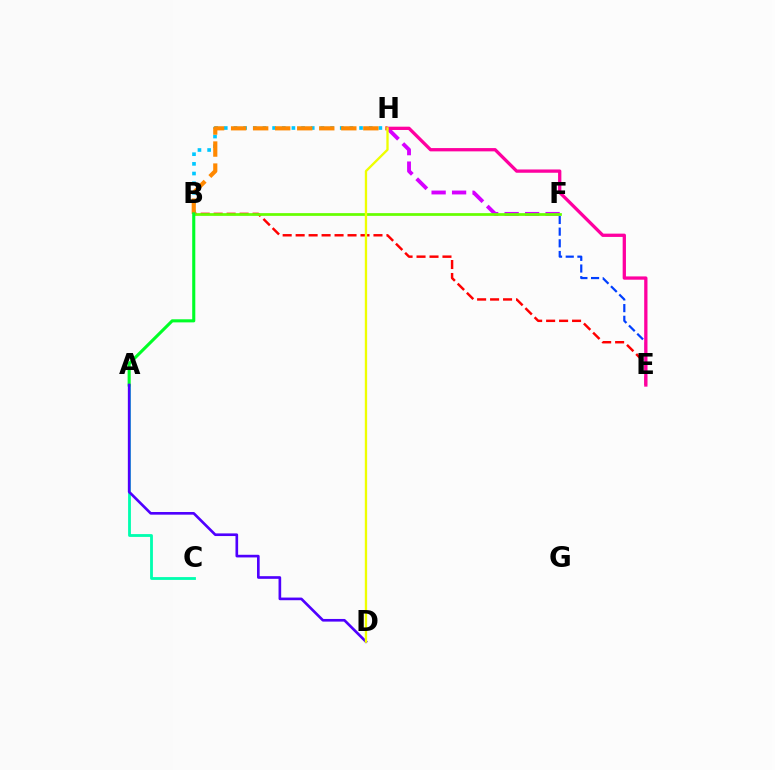{('B', 'H'): [{'color': '#00c7ff', 'line_style': 'dotted', 'thickness': 2.63}, {'color': '#ff8800', 'line_style': 'dashed', 'thickness': 2.99}], ('E', 'F'): [{'color': '#003fff', 'line_style': 'dashed', 'thickness': 1.59}], ('B', 'E'): [{'color': '#ff0000', 'line_style': 'dashed', 'thickness': 1.76}], ('F', 'H'): [{'color': '#d600ff', 'line_style': 'dashed', 'thickness': 2.78}], ('B', 'F'): [{'color': '#66ff00', 'line_style': 'solid', 'thickness': 1.98}], ('A', 'C'): [{'color': '#00ffaf', 'line_style': 'solid', 'thickness': 2.03}], ('E', 'H'): [{'color': '#ff00a0', 'line_style': 'solid', 'thickness': 2.37}], ('A', 'B'): [{'color': '#00ff27', 'line_style': 'solid', 'thickness': 2.23}], ('A', 'D'): [{'color': '#4f00ff', 'line_style': 'solid', 'thickness': 1.91}], ('D', 'H'): [{'color': '#eeff00', 'line_style': 'solid', 'thickness': 1.67}]}